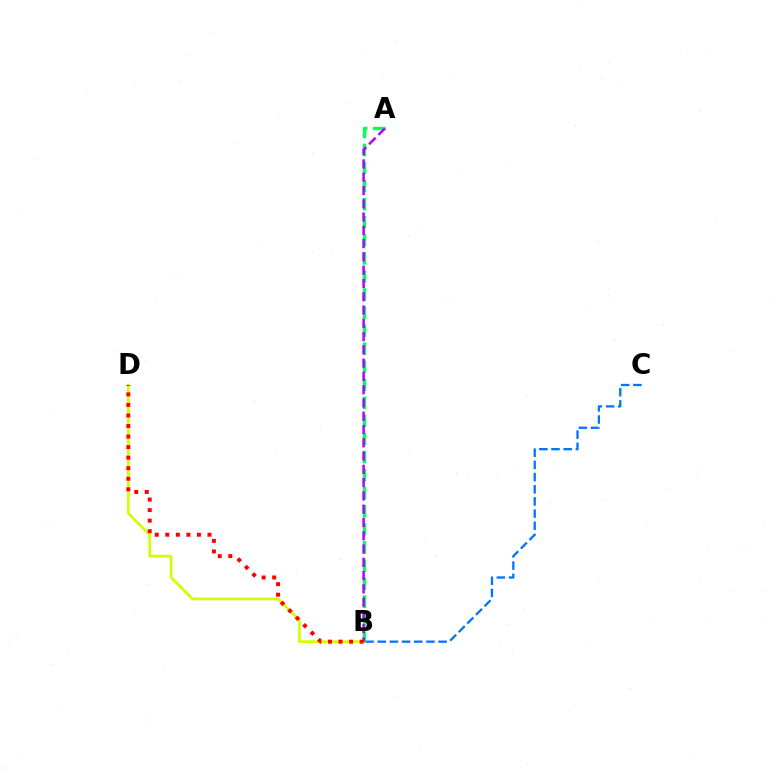{('B', 'D'): [{'color': '#d1ff00', 'line_style': 'solid', 'thickness': 1.95}, {'color': '#ff0000', 'line_style': 'dotted', 'thickness': 2.87}], ('B', 'C'): [{'color': '#0074ff', 'line_style': 'dashed', 'thickness': 1.65}], ('A', 'B'): [{'color': '#00ff5c', 'line_style': 'dashed', 'thickness': 2.45}, {'color': '#b900ff', 'line_style': 'dashed', 'thickness': 1.8}]}